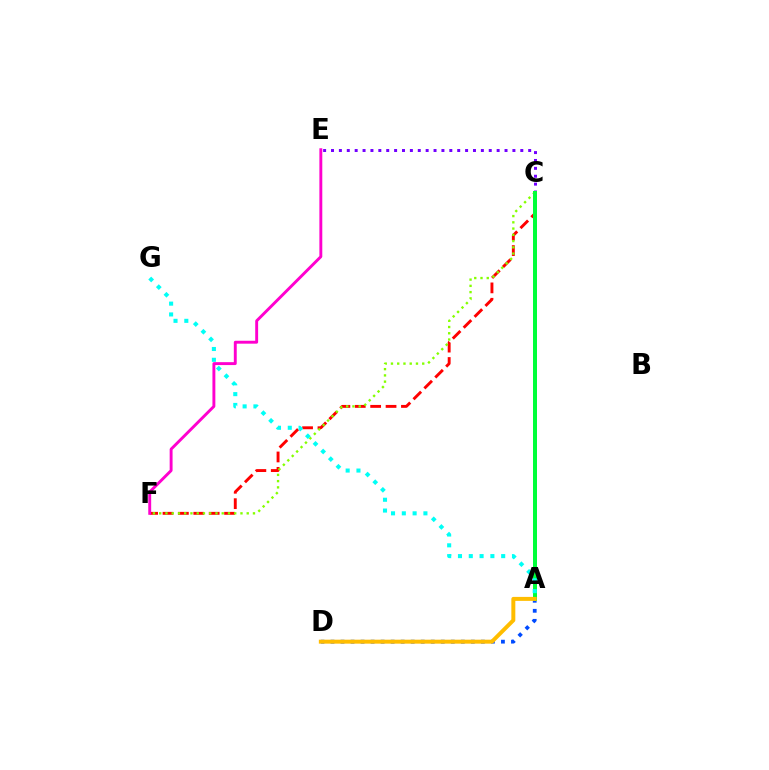{('C', 'F'): [{'color': '#ff0000', 'line_style': 'dashed', 'thickness': 2.09}, {'color': '#84ff00', 'line_style': 'dotted', 'thickness': 1.7}], ('C', 'E'): [{'color': '#7200ff', 'line_style': 'dotted', 'thickness': 2.14}], ('E', 'F'): [{'color': '#ff00cf', 'line_style': 'solid', 'thickness': 2.09}], ('A', 'D'): [{'color': '#004bff', 'line_style': 'dotted', 'thickness': 2.72}, {'color': '#ffbd00', 'line_style': 'solid', 'thickness': 2.86}], ('A', 'C'): [{'color': '#00ff39', 'line_style': 'solid', 'thickness': 2.88}], ('A', 'G'): [{'color': '#00fff6', 'line_style': 'dotted', 'thickness': 2.93}]}